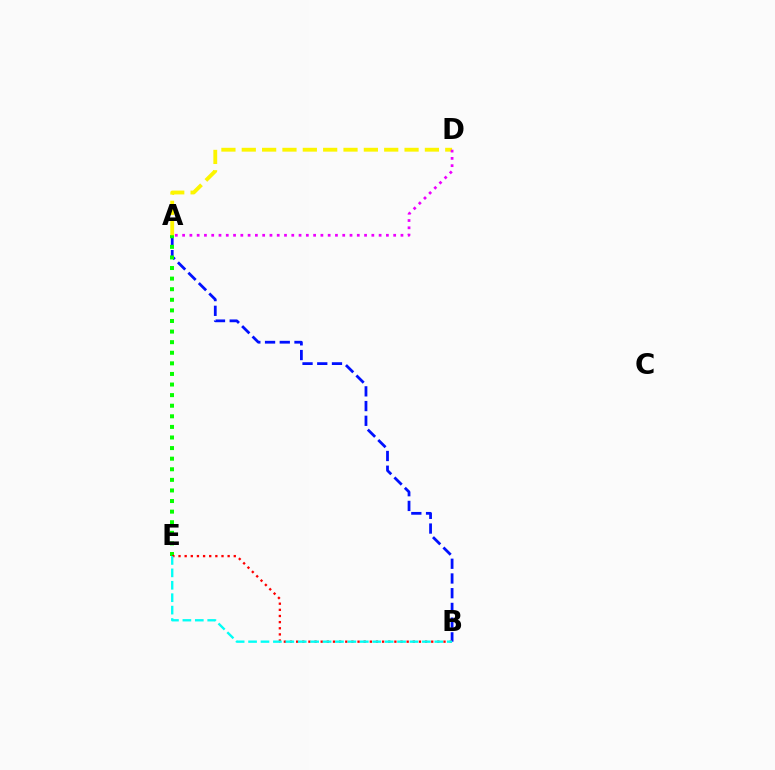{('A', 'B'): [{'color': '#0010ff', 'line_style': 'dashed', 'thickness': 2.0}], ('A', 'E'): [{'color': '#08ff00', 'line_style': 'dotted', 'thickness': 2.88}], ('B', 'E'): [{'color': '#ff0000', 'line_style': 'dotted', 'thickness': 1.67}, {'color': '#00fff6', 'line_style': 'dashed', 'thickness': 1.69}], ('A', 'D'): [{'color': '#fcf500', 'line_style': 'dashed', 'thickness': 2.76}, {'color': '#ee00ff', 'line_style': 'dotted', 'thickness': 1.98}]}